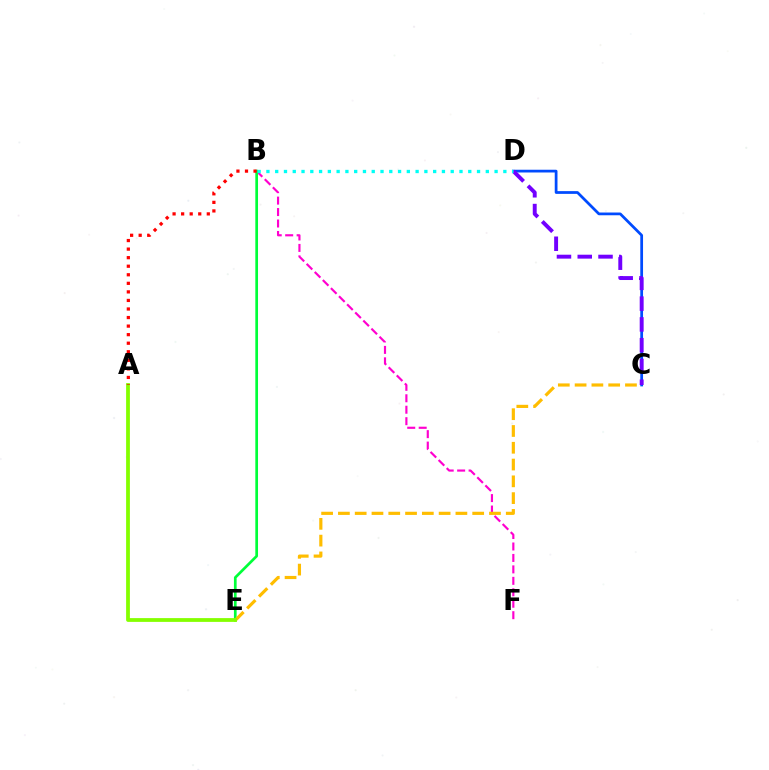{('B', 'F'): [{'color': '#ff00cf', 'line_style': 'dashed', 'thickness': 1.56}], ('C', 'D'): [{'color': '#004bff', 'line_style': 'solid', 'thickness': 1.98}, {'color': '#7200ff', 'line_style': 'dashed', 'thickness': 2.82}], ('B', 'E'): [{'color': '#00ff39', 'line_style': 'solid', 'thickness': 1.95}], ('C', 'E'): [{'color': '#ffbd00', 'line_style': 'dashed', 'thickness': 2.28}], ('A', 'E'): [{'color': '#84ff00', 'line_style': 'solid', 'thickness': 2.72}], ('B', 'D'): [{'color': '#00fff6', 'line_style': 'dotted', 'thickness': 2.38}], ('A', 'B'): [{'color': '#ff0000', 'line_style': 'dotted', 'thickness': 2.32}]}